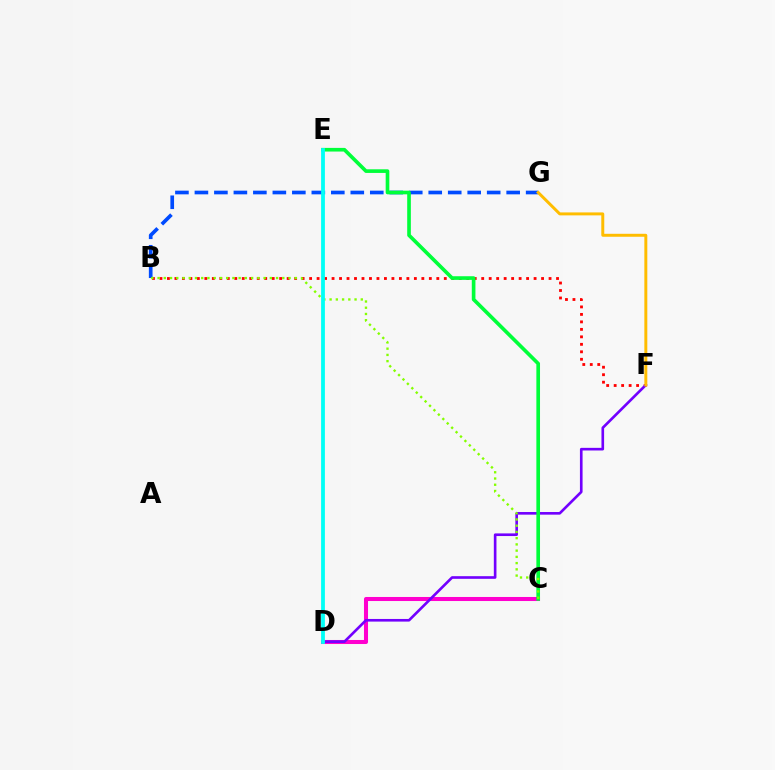{('B', 'G'): [{'color': '#004bff', 'line_style': 'dashed', 'thickness': 2.65}], ('B', 'F'): [{'color': '#ff0000', 'line_style': 'dotted', 'thickness': 2.03}], ('C', 'D'): [{'color': '#ff00cf', 'line_style': 'solid', 'thickness': 2.92}], ('D', 'F'): [{'color': '#7200ff', 'line_style': 'solid', 'thickness': 1.9}], ('C', 'E'): [{'color': '#00ff39', 'line_style': 'solid', 'thickness': 2.63}], ('B', 'C'): [{'color': '#84ff00', 'line_style': 'dotted', 'thickness': 1.69}], ('D', 'E'): [{'color': '#00fff6', 'line_style': 'solid', 'thickness': 2.73}], ('F', 'G'): [{'color': '#ffbd00', 'line_style': 'solid', 'thickness': 2.13}]}